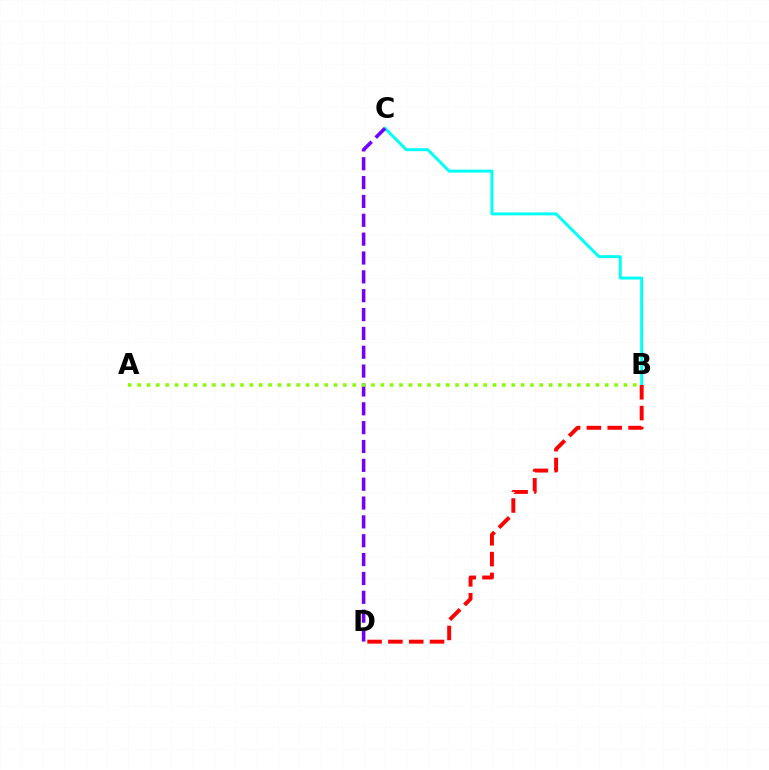{('B', 'C'): [{'color': '#00fff6', 'line_style': 'solid', 'thickness': 2.13}], ('B', 'D'): [{'color': '#ff0000', 'line_style': 'dashed', 'thickness': 2.83}], ('C', 'D'): [{'color': '#7200ff', 'line_style': 'dashed', 'thickness': 2.56}], ('A', 'B'): [{'color': '#84ff00', 'line_style': 'dotted', 'thickness': 2.54}]}